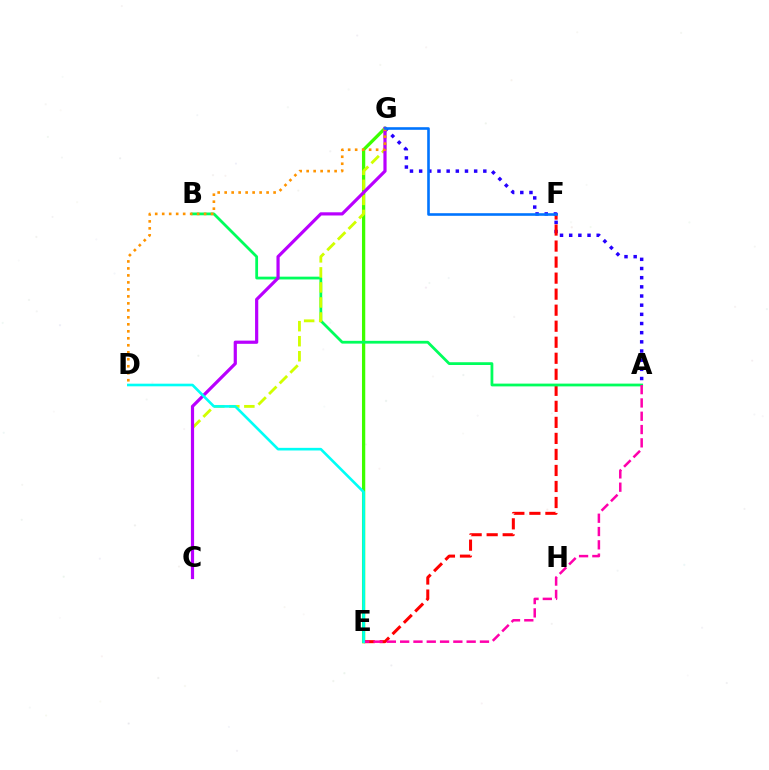{('A', 'G'): [{'color': '#2500ff', 'line_style': 'dotted', 'thickness': 2.49}], ('E', 'F'): [{'color': '#ff0000', 'line_style': 'dashed', 'thickness': 2.18}], ('E', 'G'): [{'color': '#3dff00', 'line_style': 'solid', 'thickness': 2.36}], ('A', 'B'): [{'color': '#00ff5c', 'line_style': 'solid', 'thickness': 2.0}], ('A', 'E'): [{'color': '#ff00ac', 'line_style': 'dashed', 'thickness': 1.81}], ('C', 'G'): [{'color': '#d1ff00', 'line_style': 'dashed', 'thickness': 2.04}, {'color': '#b900ff', 'line_style': 'solid', 'thickness': 2.3}], ('D', 'G'): [{'color': '#ff9400', 'line_style': 'dotted', 'thickness': 1.9}], ('F', 'G'): [{'color': '#0074ff', 'line_style': 'solid', 'thickness': 1.88}], ('D', 'E'): [{'color': '#00fff6', 'line_style': 'solid', 'thickness': 1.89}]}